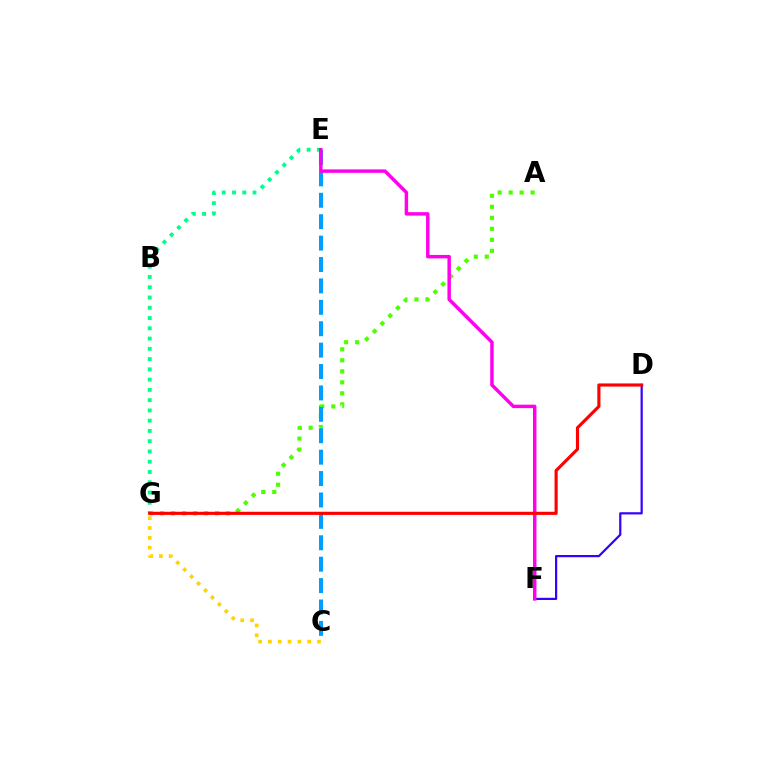{('E', 'G'): [{'color': '#00ff86', 'line_style': 'dotted', 'thickness': 2.79}], ('C', 'G'): [{'color': '#ffd500', 'line_style': 'dotted', 'thickness': 2.67}], ('D', 'F'): [{'color': '#3700ff', 'line_style': 'solid', 'thickness': 1.6}], ('A', 'G'): [{'color': '#4fff00', 'line_style': 'dotted', 'thickness': 2.99}], ('C', 'E'): [{'color': '#009eff', 'line_style': 'dashed', 'thickness': 2.91}], ('E', 'F'): [{'color': '#ff00ed', 'line_style': 'solid', 'thickness': 2.49}], ('D', 'G'): [{'color': '#ff0000', 'line_style': 'solid', 'thickness': 2.26}]}